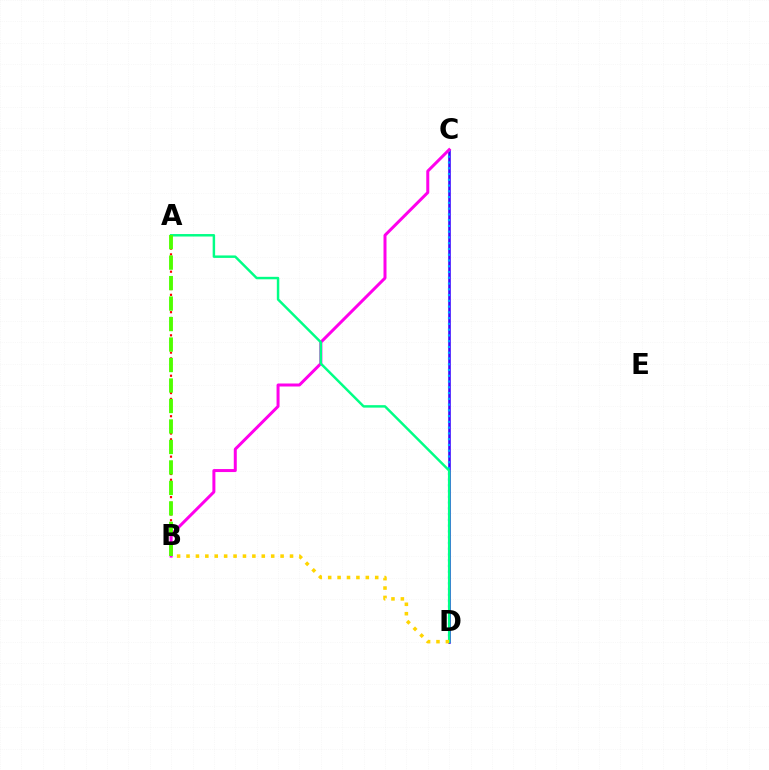{('C', 'D'): [{'color': '#3700ff', 'line_style': 'solid', 'thickness': 1.85}, {'color': '#009eff', 'line_style': 'dotted', 'thickness': 1.57}], ('A', 'B'): [{'color': '#ff0000', 'line_style': 'dotted', 'thickness': 1.57}, {'color': '#4fff00', 'line_style': 'dashed', 'thickness': 2.78}], ('B', 'C'): [{'color': '#ff00ed', 'line_style': 'solid', 'thickness': 2.16}], ('A', 'D'): [{'color': '#00ff86', 'line_style': 'solid', 'thickness': 1.77}], ('B', 'D'): [{'color': '#ffd500', 'line_style': 'dotted', 'thickness': 2.56}]}